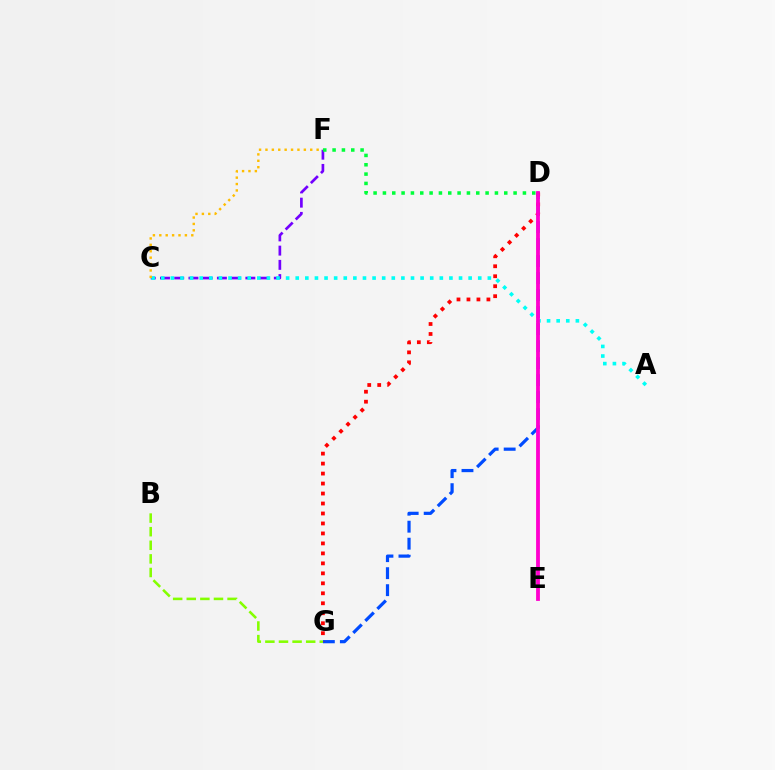{('C', 'F'): [{'color': '#7200ff', 'line_style': 'dashed', 'thickness': 1.93}, {'color': '#ffbd00', 'line_style': 'dotted', 'thickness': 1.74}], ('A', 'C'): [{'color': '#00fff6', 'line_style': 'dotted', 'thickness': 2.61}], ('D', 'G'): [{'color': '#004bff', 'line_style': 'dashed', 'thickness': 2.31}, {'color': '#ff0000', 'line_style': 'dotted', 'thickness': 2.71}], ('D', 'F'): [{'color': '#00ff39', 'line_style': 'dotted', 'thickness': 2.54}], ('D', 'E'): [{'color': '#ff00cf', 'line_style': 'solid', 'thickness': 2.74}], ('B', 'G'): [{'color': '#84ff00', 'line_style': 'dashed', 'thickness': 1.85}]}